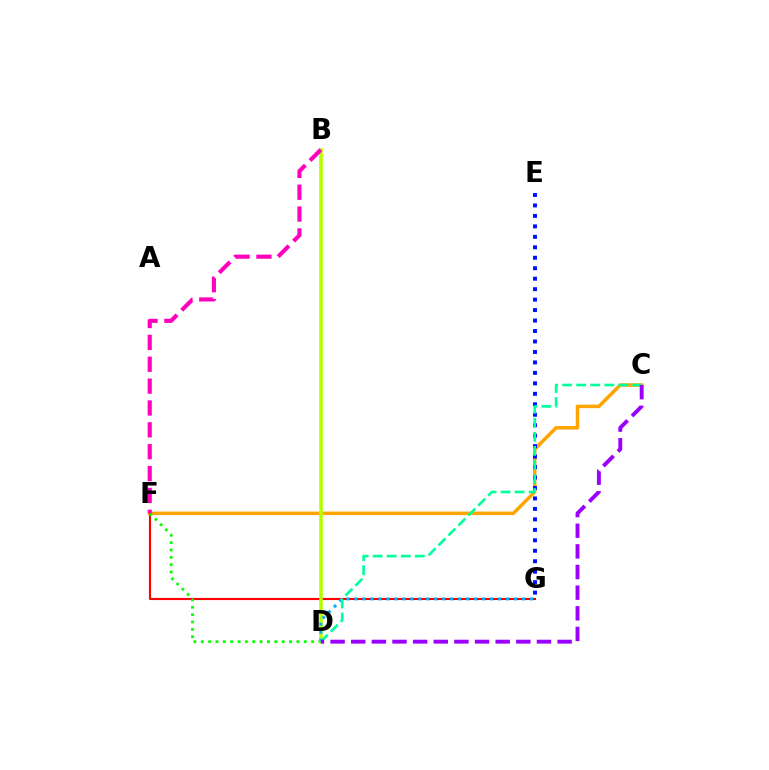{('C', 'F'): [{'color': '#ffa500', 'line_style': 'solid', 'thickness': 2.53}], ('F', 'G'): [{'color': '#ff0000', 'line_style': 'solid', 'thickness': 1.53}], ('D', 'F'): [{'color': '#08ff00', 'line_style': 'dotted', 'thickness': 2.0}], ('B', 'D'): [{'color': '#b3ff00', 'line_style': 'solid', 'thickness': 2.58}], ('E', 'G'): [{'color': '#0010ff', 'line_style': 'dotted', 'thickness': 2.84}], ('D', 'G'): [{'color': '#00b5ff', 'line_style': 'dotted', 'thickness': 2.17}], ('C', 'D'): [{'color': '#00ff9d', 'line_style': 'dashed', 'thickness': 1.91}, {'color': '#9b00ff', 'line_style': 'dashed', 'thickness': 2.8}], ('B', 'F'): [{'color': '#ff00bd', 'line_style': 'dashed', 'thickness': 2.97}]}